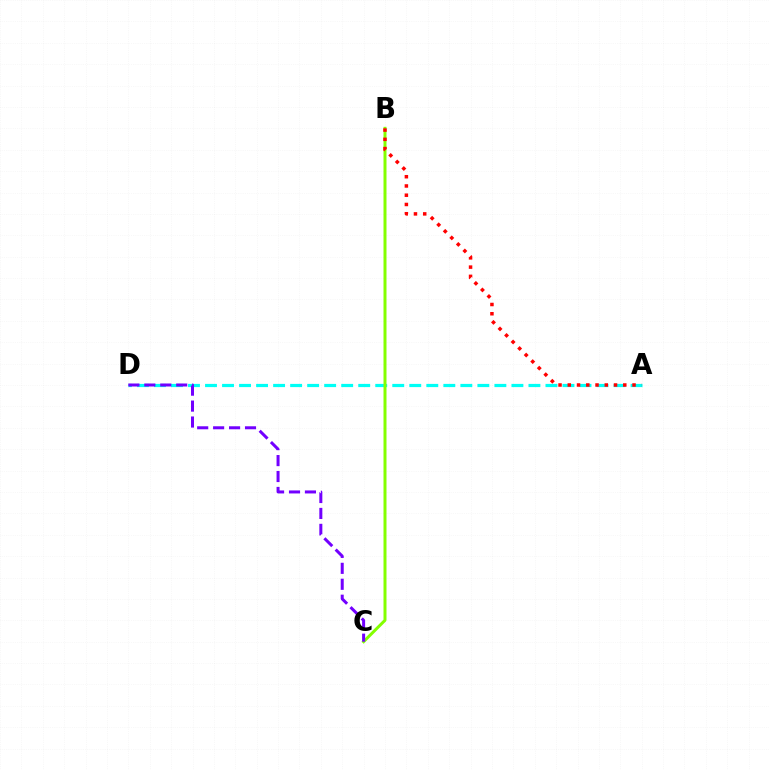{('A', 'D'): [{'color': '#00fff6', 'line_style': 'dashed', 'thickness': 2.31}], ('B', 'C'): [{'color': '#84ff00', 'line_style': 'solid', 'thickness': 2.15}], ('C', 'D'): [{'color': '#7200ff', 'line_style': 'dashed', 'thickness': 2.17}], ('A', 'B'): [{'color': '#ff0000', 'line_style': 'dotted', 'thickness': 2.51}]}